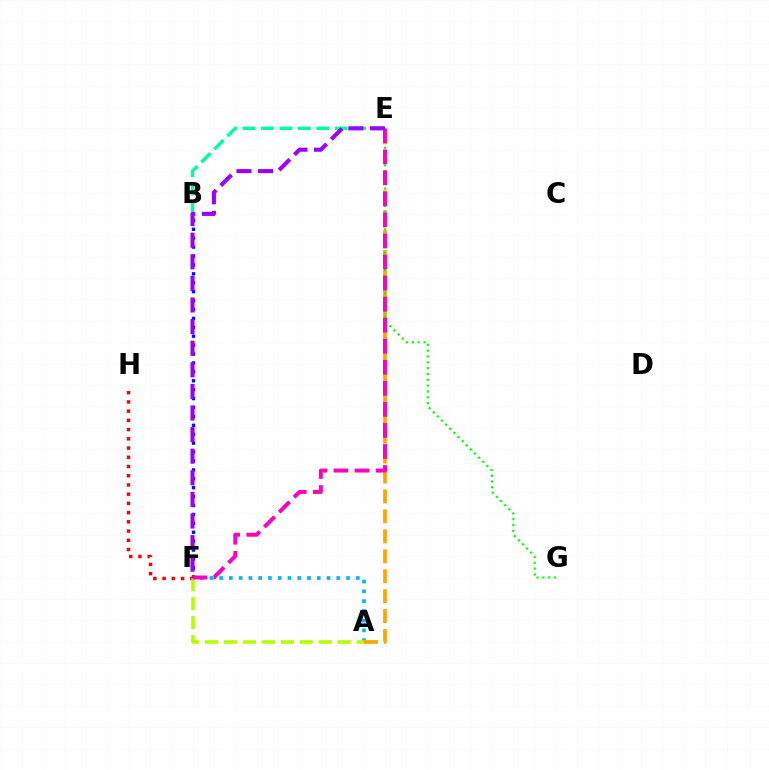{('A', 'F'): [{'color': '#00b5ff', 'line_style': 'dotted', 'thickness': 2.65}, {'color': '#b3ff00', 'line_style': 'dashed', 'thickness': 2.58}], ('B', 'E'): [{'color': '#00ff9d', 'line_style': 'dashed', 'thickness': 2.5}], ('F', 'H'): [{'color': '#ff0000', 'line_style': 'dotted', 'thickness': 2.51}], ('B', 'F'): [{'color': '#0010ff', 'line_style': 'dotted', 'thickness': 2.42}], ('A', 'E'): [{'color': '#ffa500', 'line_style': 'dashed', 'thickness': 2.71}], ('E', 'G'): [{'color': '#08ff00', 'line_style': 'dotted', 'thickness': 1.58}], ('E', 'F'): [{'color': '#ff00bd', 'line_style': 'dashed', 'thickness': 2.86}, {'color': '#9b00ff', 'line_style': 'dashed', 'thickness': 2.93}]}